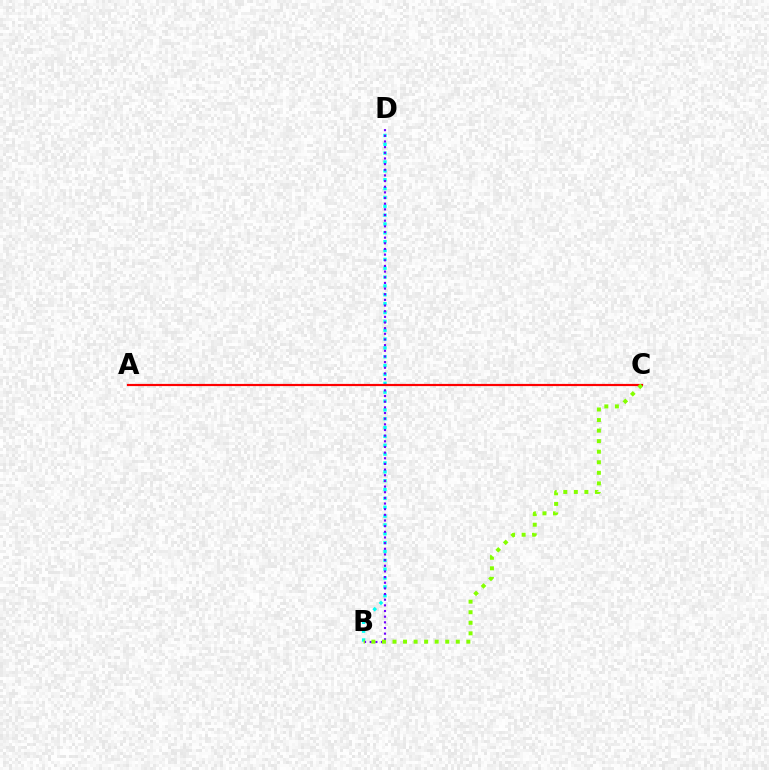{('B', 'D'): [{'color': '#00fff6', 'line_style': 'dotted', 'thickness': 2.4}, {'color': '#7200ff', 'line_style': 'dotted', 'thickness': 1.54}], ('A', 'C'): [{'color': '#ff0000', 'line_style': 'solid', 'thickness': 1.58}], ('B', 'C'): [{'color': '#84ff00', 'line_style': 'dotted', 'thickness': 2.87}]}